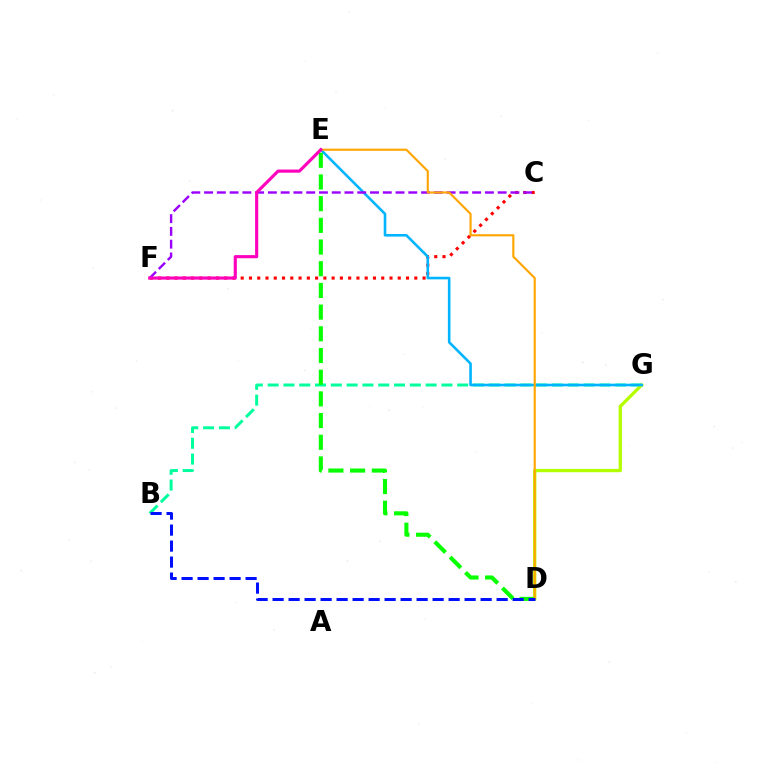{('C', 'F'): [{'color': '#ff0000', 'line_style': 'dotted', 'thickness': 2.25}, {'color': '#9b00ff', 'line_style': 'dashed', 'thickness': 1.73}], ('B', 'G'): [{'color': '#00ff9d', 'line_style': 'dashed', 'thickness': 2.15}], ('D', 'G'): [{'color': '#b3ff00', 'line_style': 'solid', 'thickness': 2.37}], ('E', 'G'): [{'color': '#00b5ff', 'line_style': 'solid', 'thickness': 1.87}], ('D', 'E'): [{'color': '#08ff00', 'line_style': 'dashed', 'thickness': 2.95}, {'color': '#ffa500', 'line_style': 'solid', 'thickness': 1.54}], ('B', 'D'): [{'color': '#0010ff', 'line_style': 'dashed', 'thickness': 2.17}], ('E', 'F'): [{'color': '#ff00bd', 'line_style': 'solid', 'thickness': 2.25}]}